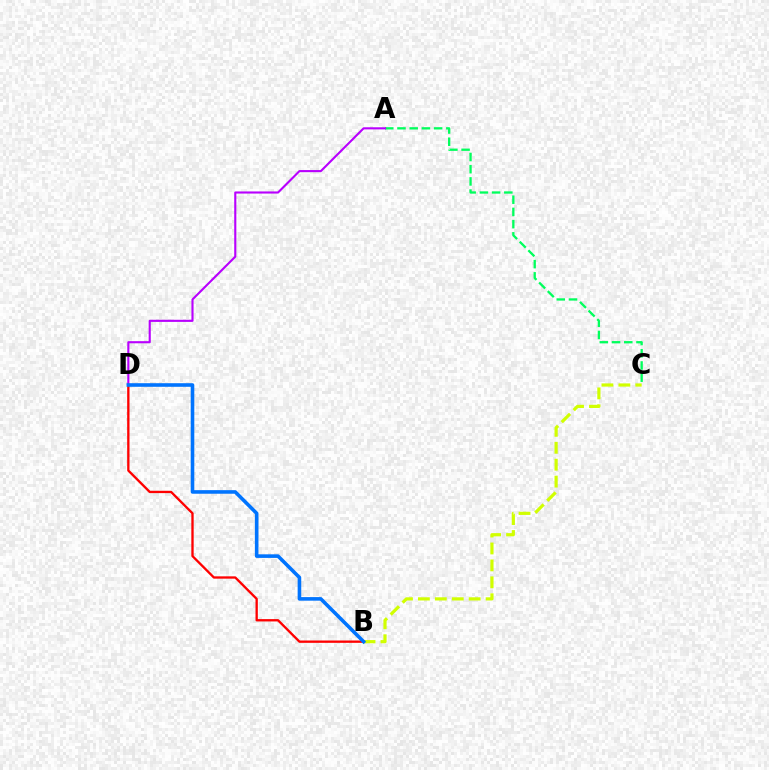{('A', 'C'): [{'color': '#00ff5c', 'line_style': 'dashed', 'thickness': 1.66}], ('B', 'C'): [{'color': '#d1ff00', 'line_style': 'dashed', 'thickness': 2.3}], ('A', 'D'): [{'color': '#b900ff', 'line_style': 'solid', 'thickness': 1.52}], ('B', 'D'): [{'color': '#ff0000', 'line_style': 'solid', 'thickness': 1.67}, {'color': '#0074ff', 'line_style': 'solid', 'thickness': 2.59}]}